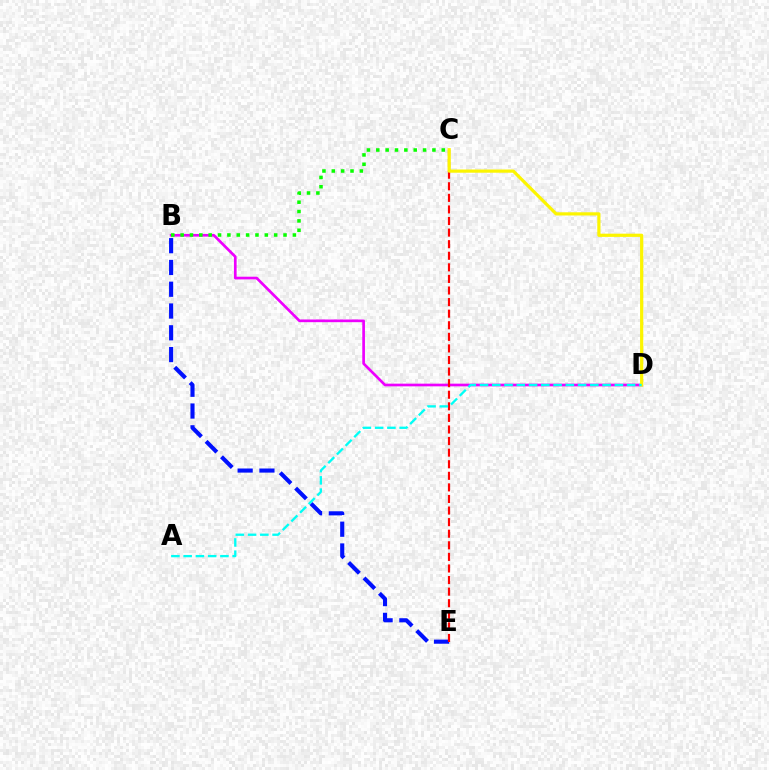{('B', 'E'): [{'color': '#0010ff', 'line_style': 'dashed', 'thickness': 2.96}], ('B', 'D'): [{'color': '#ee00ff', 'line_style': 'solid', 'thickness': 1.94}], ('C', 'E'): [{'color': '#ff0000', 'line_style': 'dashed', 'thickness': 1.57}], ('C', 'D'): [{'color': '#fcf500', 'line_style': 'solid', 'thickness': 2.31}], ('B', 'C'): [{'color': '#08ff00', 'line_style': 'dotted', 'thickness': 2.54}], ('A', 'D'): [{'color': '#00fff6', 'line_style': 'dashed', 'thickness': 1.67}]}